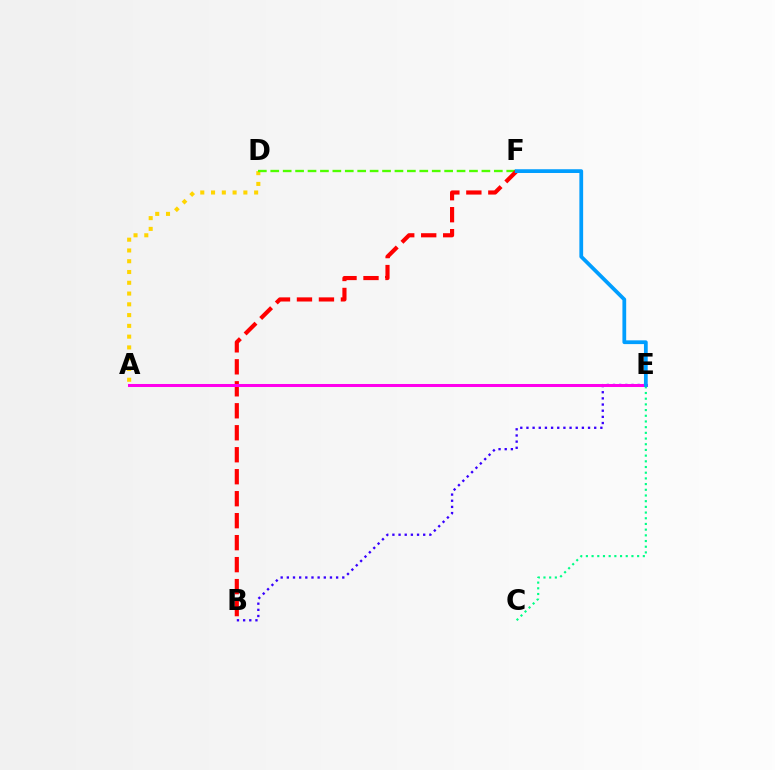{('A', 'D'): [{'color': '#ffd500', 'line_style': 'dotted', 'thickness': 2.93}], ('D', 'F'): [{'color': '#4fff00', 'line_style': 'dashed', 'thickness': 1.69}], ('B', 'F'): [{'color': '#ff0000', 'line_style': 'dashed', 'thickness': 2.99}], ('B', 'E'): [{'color': '#3700ff', 'line_style': 'dotted', 'thickness': 1.67}], ('A', 'E'): [{'color': '#ff00ed', 'line_style': 'solid', 'thickness': 2.18}], ('C', 'E'): [{'color': '#00ff86', 'line_style': 'dotted', 'thickness': 1.55}], ('E', 'F'): [{'color': '#009eff', 'line_style': 'solid', 'thickness': 2.7}]}